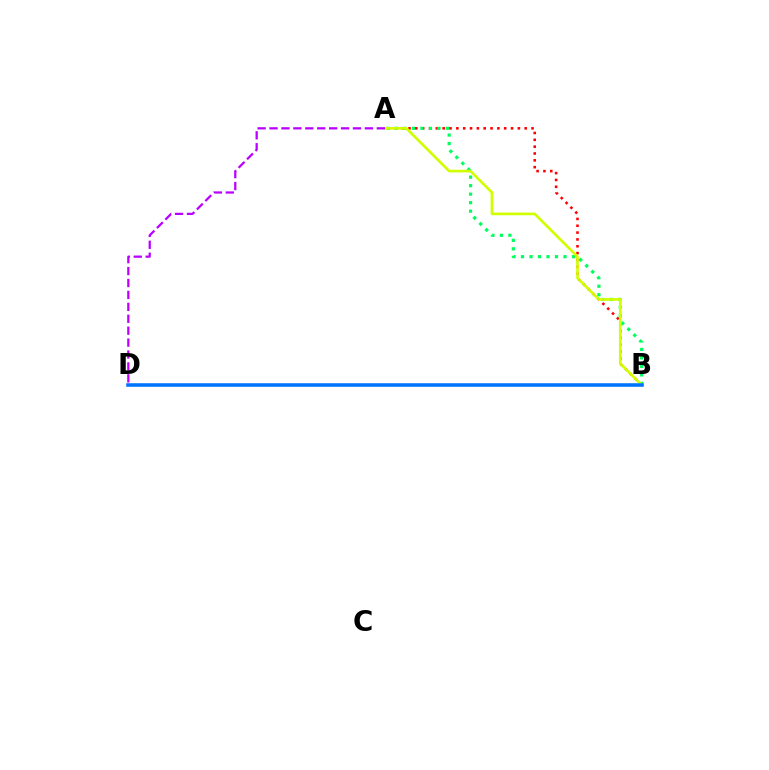{('A', 'B'): [{'color': '#ff0000', 'line_style': 'dotted', 'thickness': 1.86}, {'color': '#00ff5c', 'line_style': 'dotted', 'thickness': 2.31}, {'color': '#d1ff00', 'line_style': 'solid', 'thickness': 1.92}], ('A', 'D'): [{'color': '#b900ff', 'line_style': 'dashed', 'thickness': 1.62}], ('B', 'D'): [{'color': '#0074ff', 'line_style': 'solid', 'thickness': 2.56}]}